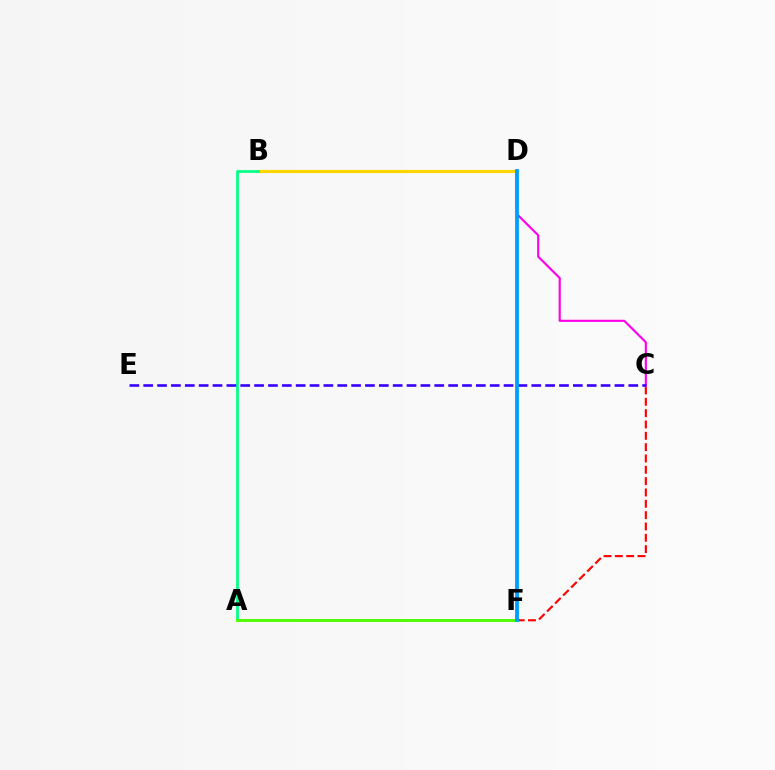{('B', 'D'): [{'color': '#ffd500', 'line_style': 'solid', 'thickness': 2.27}], ('C', 'F'): [{'color': '#ff0000', 'line_style': 'dashed', 'thickness': 1.54}], ('A', 'B'): [{'color': '#00ff86', 'line_style': 'solid', 'thickness': 1.97}], ('A', 'F'): [{'color': '#4fff00', 'line_style': 'solid', 'thickness': 2.1}], ('C', 'D'): [{'color': '#ff00ed', 'line_style': 'solid', 'thickness': 1.54}], ('C', 'E'): [{'color': '#3700ff', 'line_style': 'dashed', 'thickness': 1.88}], ('D', 'F'): [{'color': '#009eff', 'line_style': 'solid', 'thickness': 2.74}]}